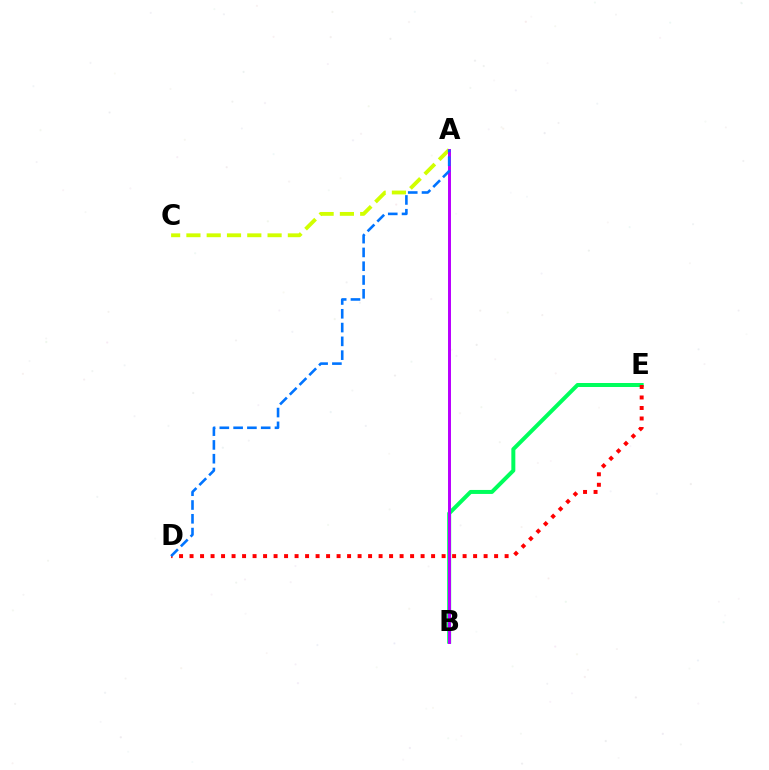{('A', 'C'): [{'color': '#d1ff00', 'line_style': 'dashed', 'thickness': 2.76}], ('B', 'E'): [{'color': '#00ff5c', 'line_style': 'solid', 'thickness': 2.87}], ('D', 'E'): [{'color': '#ff0000', 'line_style': 'dotted', 'thickness': 2.85}], ('A', 'B'): [{'color': '#b900ff', 'line_style': 'solid', 'thickness': 2.14}], ('A', 'D'): [{'color': '#0074ff', 'line_style': 'dashed', 'thickness': 1.87}]}